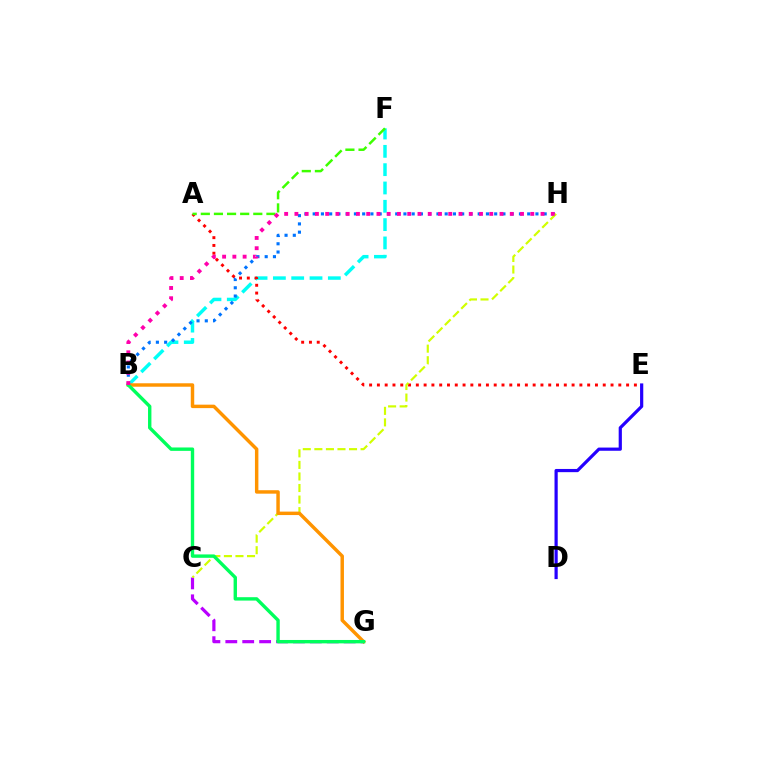{('B', 'F'): [{'color': '#00fff6', 'line_style': 'dashed', 'thickness': 2.49}], ('B', 'H'): [{'color': '#0074ff', 'line_style': 'dotted', 'thickness': 2.24}, {'color': '#ff00ac', 'line_style': 'dotted', 'thickness': 2.79}], ('A', 'E'): [{'color': '#ff0000', 'line_style': 'dotted', 'thickness': 2.12}], ('D', 'E'): [{'color': '#2500ff', 'line_style': 'solid', 'thickness': 2.3}], ('C', 'G'): [{'color': '#b900ff', 'line_style': 'dashed', 'thickness': 2.3}], ('A', 'F'): [{'color': '#3dff00', 'line_style': 'dashed', 'thickness': 1.78}], ('C', 'H'): [{'color': '#d1ff00', 'line_style': 'dashed', 'thickness': 1.57}], ('B', 'G'): [{'color': '#ff9400', 'line_style': 'solid', 'thickness': 2.48}, {'color': '#00ff5c', 'line_style': 'solid', 'thickness': 2.44}]}